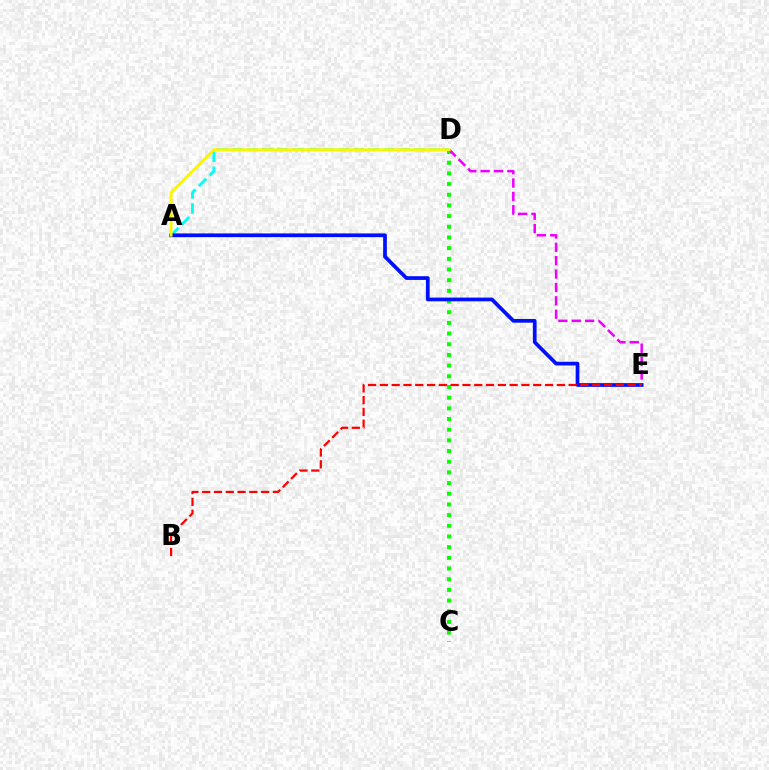{('A', 'D'): [{'color': '#00fff6', 'line_style': 'dashed', 'thickness': 2.06}, {'color': '#fcf500', 'line_style': 'solid', 'thickness': 2.03}], ('C', 'D'): [{'color': '#08ff00', 'line_style': 'dotted', 'thickness': 2.9}], ('D', 'E'): [{'color': '#ee00ff', 'line_style': 'dashed', 'thickness': 1.82}], ('A', 'E'): [{'color': '#0010ff', 'line_style': 'solid', 'thickness': 2.68}], ('B', 'E'): [{'color': '#ff0000', 'line_style': 'dashed', 'thickness': 1.6}]}